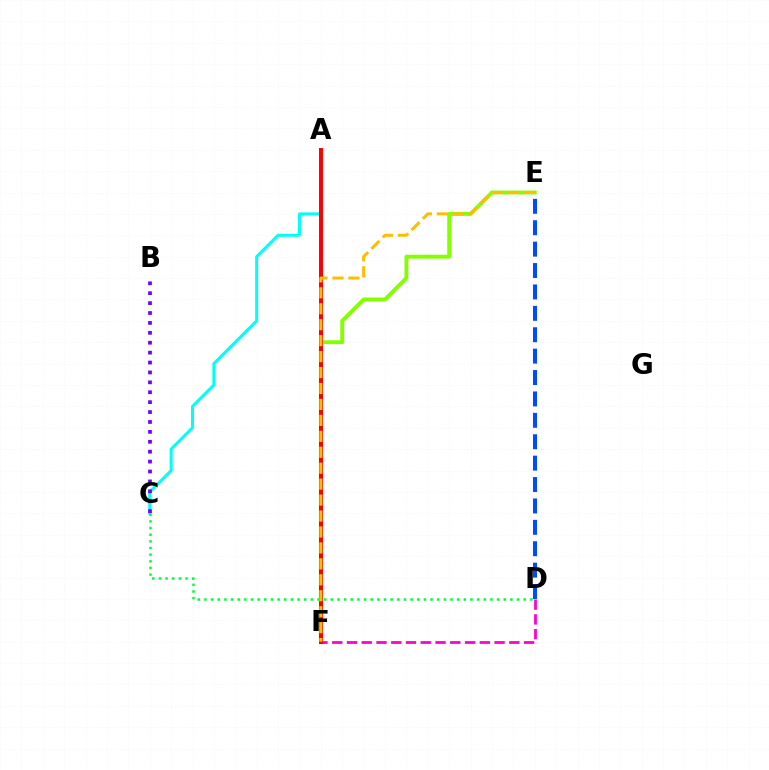{('E', 'F'): [{'color': '#84ff00', 'line_style': 'solid', 'thickness': 2.8}, {'color': '#ffbd00', 'line_style': 'dashed', 'thickness': 2.17}], ('D', 'F'): [{'color': '#ff00cf', 'line_style': 'dashed', 'thickness': 2.0}], ('A', 'C'): [{'color': '#00fff6', 'line_style': 'solid', 'thickness': 2.16}], ('A', 'F'): [{'color': '#ff0000', 'line_style': 'solid', 'thickness': 2.86}], ('C', 'D'): [{'color': '#00ff39', 'line_style': 'dotted', 'thickness': 1.81}], ('D', 'E'): [{'color': '#004bff', 'line_style': 'dashed', 'thickness': 2.91}], ('B', 'C'): [{'color': '#7200ff', 'line_style': 'dotted', 'thickness': 2.69}]}